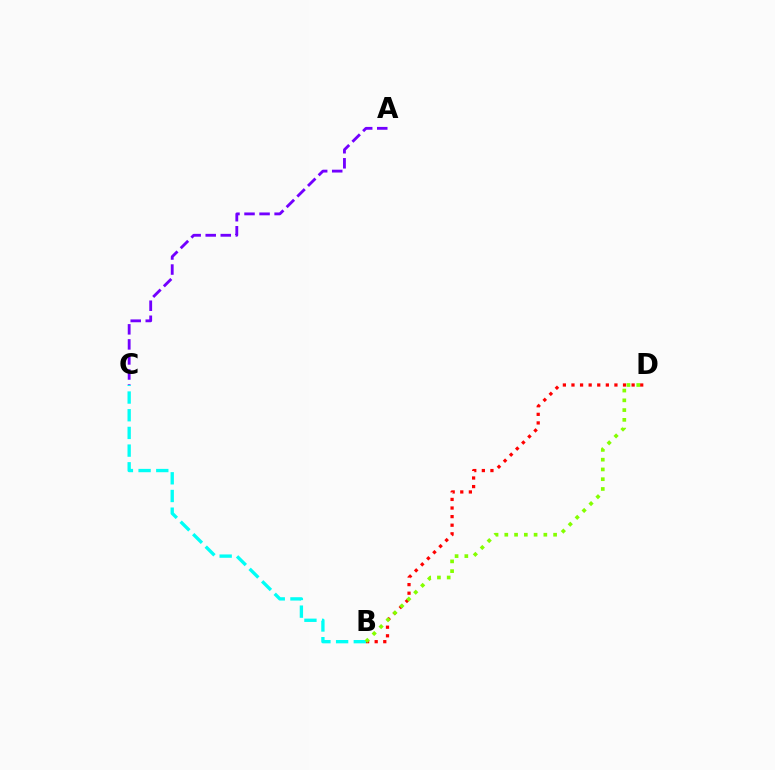{('B', 'D'): [{'color': '#ff0000', 'line_style': 'dotted', 'thickness': 2.33}, {'color': '#84ff00', 'line_style': 'dotted', 'thickness': 2.65}], ('B', 'C'): [{'color': '#00fff6', 'line_style': 'dashed', 'thickness': 2.4}], ('A', 'C'): [{'color': '#7200ff', 'line_style': 'dashed', 'thickness': 2.04}]}